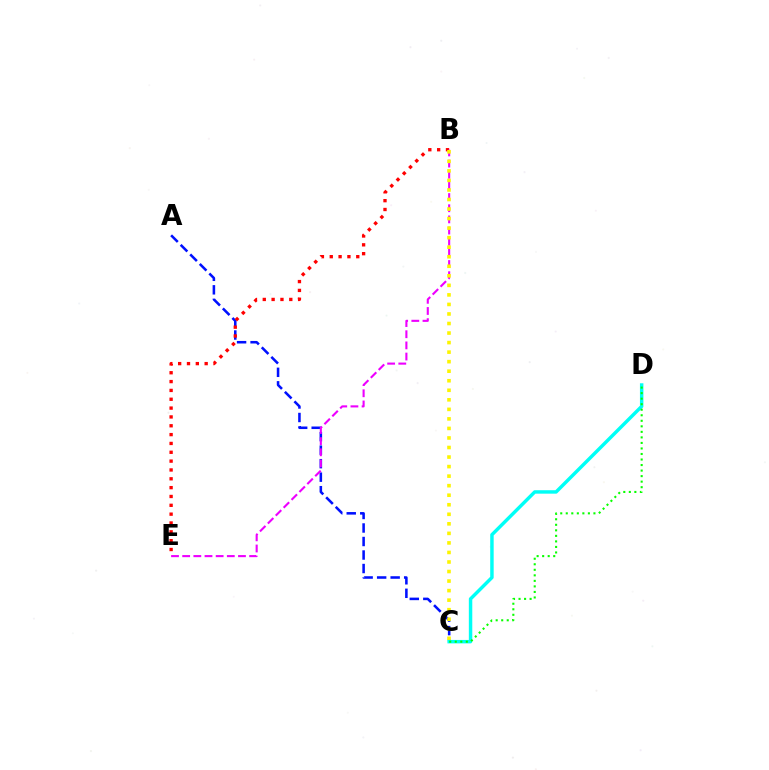{('A', 'C'): [{'color': '#0010ff', 'line_style': 'dashed', 'thickness': 1.84}], ('B', 'E'): [{'color': '#ff0000', 'line_style': 'dotted', 'thickness': 2.4}, {'color': '#ee00ff', 'line_style': 'dashed', 'thickness': 1.52}], ('B', 'C'): [{'color': '#fcf500', 'line_style': 'dotted', 'thickness': 2.59}], ('C', 'D'): [{'color': '#00fff6', 'line_style': 'solid', 'thickness': 2.48}, {'color': '#08ff00', 'line_style': 'dotted', 'thickness': 1.5}]}